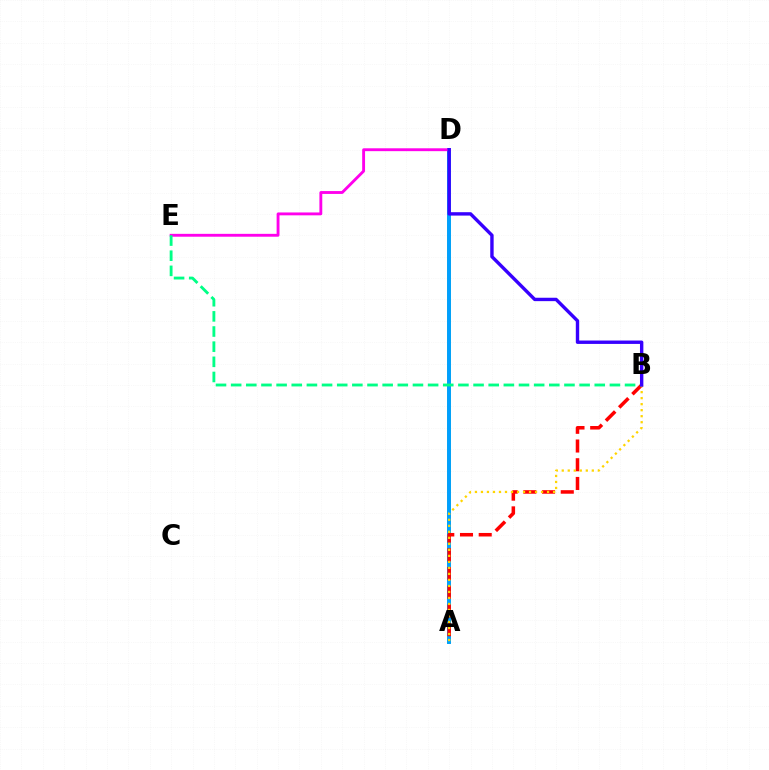{('A', 'D'): [{'color': '#4fff00', 'line_style': 'solid', 'thickness': 2.54}, {'color': '#009eff', 'line_style': 'solid', 'thickness': 2.82}], ('D', 'E'): [{'color': '#ff00ed', 'line_style': 'solid', 'thickness': 2.07}], ('A', 'B'): [{'color': '#ff0000', 'line_style': 'dashed', 'thickness': 2.54}, {'color': '#ffd500', 'line_style': 'dotted', 'thickness': 1.63}], ('B', 'E'): [{'color': '#00ff86', 'line_style': 'dashed', 'thickness': 2.06}], ('B', 'D'): [{'color': '#3700ff', 'line_style': 'solid', 'thickness': 2.44}]}